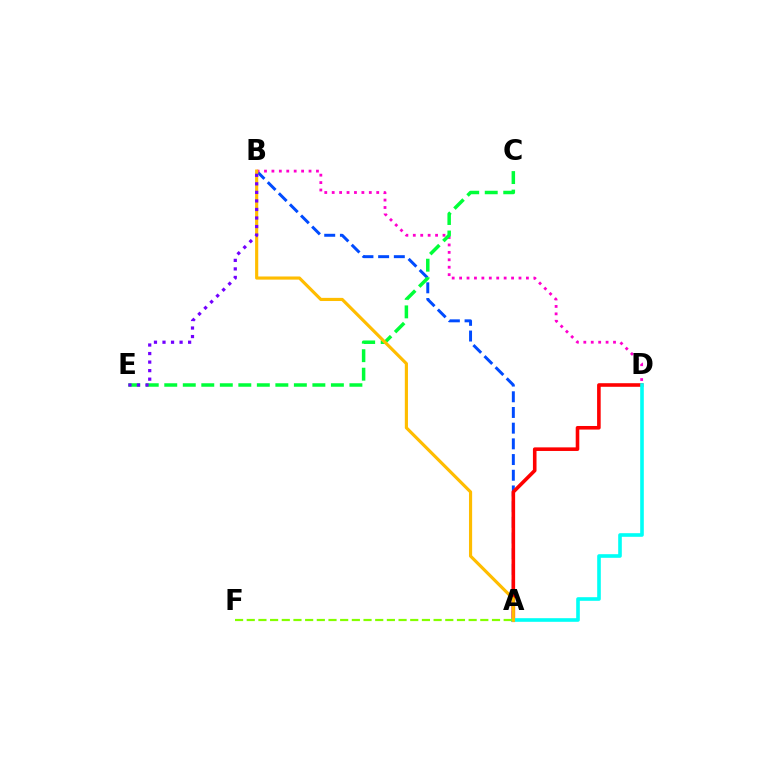{('A', 'B'): [{'color': '#004bff', 'line_style': 'dashed', 'thickness': 2.13}, {'color': '#ffbd00', 'line_style': 'solid', 'thickness': 2.27}], ('A', 'D'): [{'color': '#ff0000', 'line_style': 'solid', 'thickness': 2.58}, {'color': '#00fff6', 'line_style': 'solid', 'thickness': 2.6}], ('B', 'D'): [{'color': '#ff00cf', 'line_style': 'dotted', 'thickness': 2.02}], ('C', 'E'): [{'color': '#00ff39', 'line_style': 'dashed', 'thickness': 2.52}], ('B', 'E'): [{'color': '#7200ff', 'line_style': 'dotted', 'thickness': 2.32}], ('A', 'F'): [{'color': '#84ff00', 'line_style': 'dashed', 'thickness': 1.59}]}